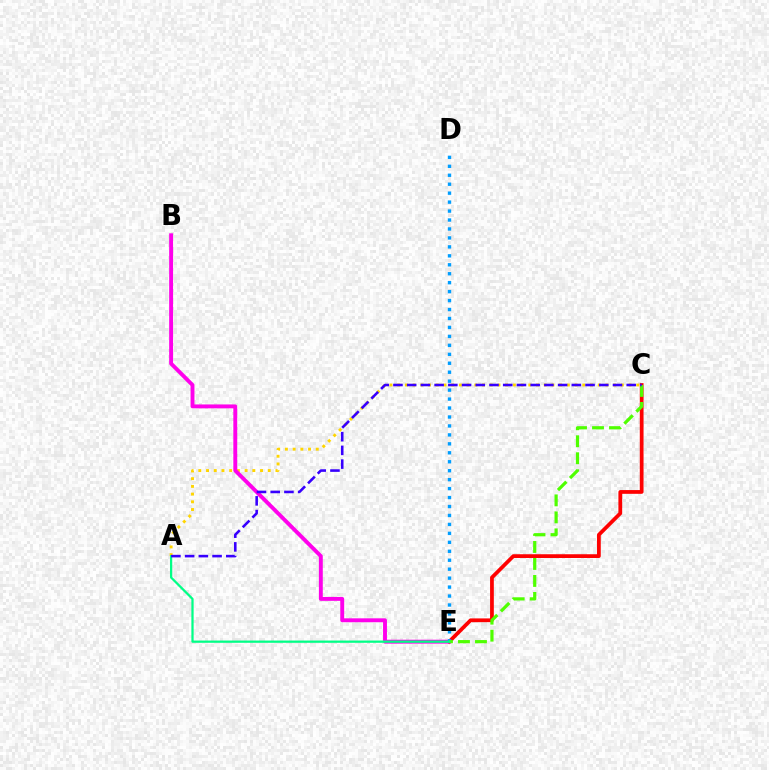{('C', 'E'): [{'color': '#ff0000', 'line_style': 'solid', 'thickness': 2.7}, {'color': '#4fff00', 'line_style': 'dashed', 'thickness': 2.31}], ('A', 'C'): [{'color': '#ffd500', 'line_style': 'dotted', 'thickness': 2.1}, {'color': '#3700ff', 'line_style': 'dashed', 'thickness': 1.86}], ('B', 'E'): [{'color': '#ff00ed', 'line_style': 'solid', 'thickness': 2.81}], ('D', 'E'): [{'color': '#009eff', 'line_style': 'dotted', 'thickness': 2.43}], ('A', 'E'): [{'color': '#00ff86', 'line_style': 'solid', 'thickness': 1.62}]}